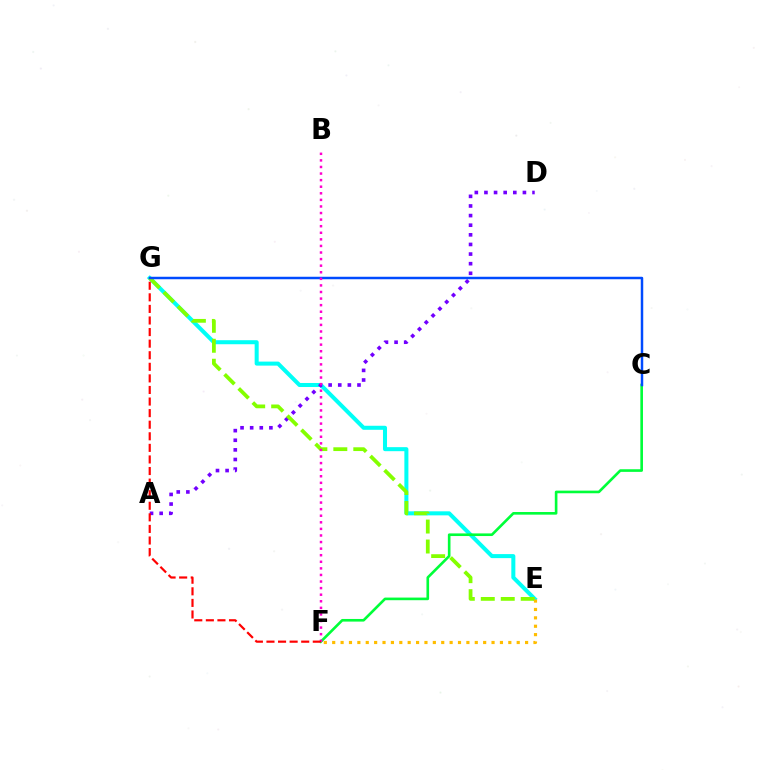{('E', 'G'): [{'color': '#00fff6', 'line_style': 'solid', 'thickness': 2.9}, {'color': '#84ff00', 'line_style': 'dashed', 'thickness': 2.71}], ('C', 'F'): [{'color': '#00ff39', 'line_style': 'solid', 'thickness': 1.89}], ('A', 'D'): [{'color': '#7200ff', 'line_style': 'dotted', 'thickness': 2.61}], ('C', 'G'): [{'color': '#004bff', 'line_style': 'solid', 'thickness': 1.78}], ('E', 'F'): [{'color': '#ffbd00', 'line_style': 'dotted', 'thickness': 2.28}], ('B', 'F'): [{'color': '#ff00cf', 'line_style': 'dotted', 'thickness': 1.79}], ('F', 'G'): [{'color': '#ff0000', 'line_style': 'dashed', 'thickness': 1.57}]}